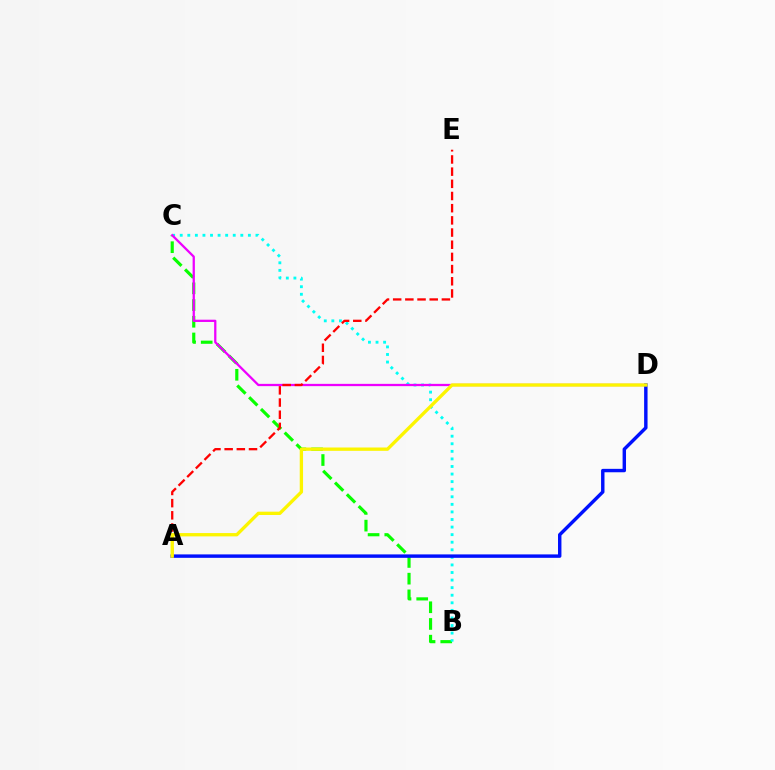{('B', 'C'): [{'color': '#08ff00', 'line_style': 'dashed', 'thickness': 2.27}, {'color': '#00fff6', 'line_style': 'dotted', 'thickness': 2.06}], ('C', 'D'): [{'color': '#ee00ff', 'line_style': 'solid', 'thickness': 1.63}], ('A', 'D'): [{'color': '#0010ff', 'line_style': 'solid', 'thickness': 2.46}, {'color': '#fcf500', 'line_style': 'solid', 'thickness': 2.39}], ('A', 'E'): [{'color': '#ff0000', 'line_style': 'dashed', 'thickness': 1.65}]}